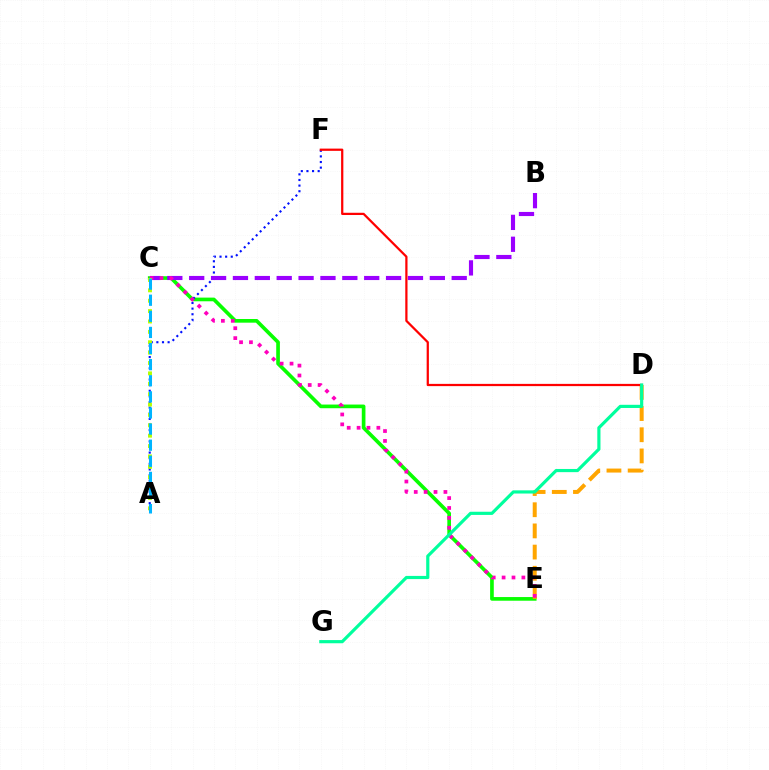{('C', 'E'): [{'color': '#08ff00', 'line_style': 'solid', 'thickness': 2.64}, {'color': '#ff00bd', 'line_style': 'dotted', 'thickness': 2.69}], ('A', 'F'): [{'color': '#0010ff', 'line_style': 'dotted', 'thickness': 1.53}], ('B', 'C'): [{'color': '#9b00ff', 'line_style': 'dashed', 'thickness': 2.97}], ('D', 'E'): [{'color': '#ffa500', 'line_style': 'dashed', 'thickness': 2.88}], ('D', 'F'): [{'color': '#ff0000', 'line_style': 'solid', 'thickness': 1.61}], ('A', 'C'): [{'color': '#b3ff00', 'line_style': 'dotted', 'thickness': 2.82}, {'color': '#00b5ff', 'line_style': 'dashed', 'thickness': 2.19}], ('D', 'G'): [{'color': '#00ff9d', 'line_style': 'solid', 'thickness': 2.29}]}